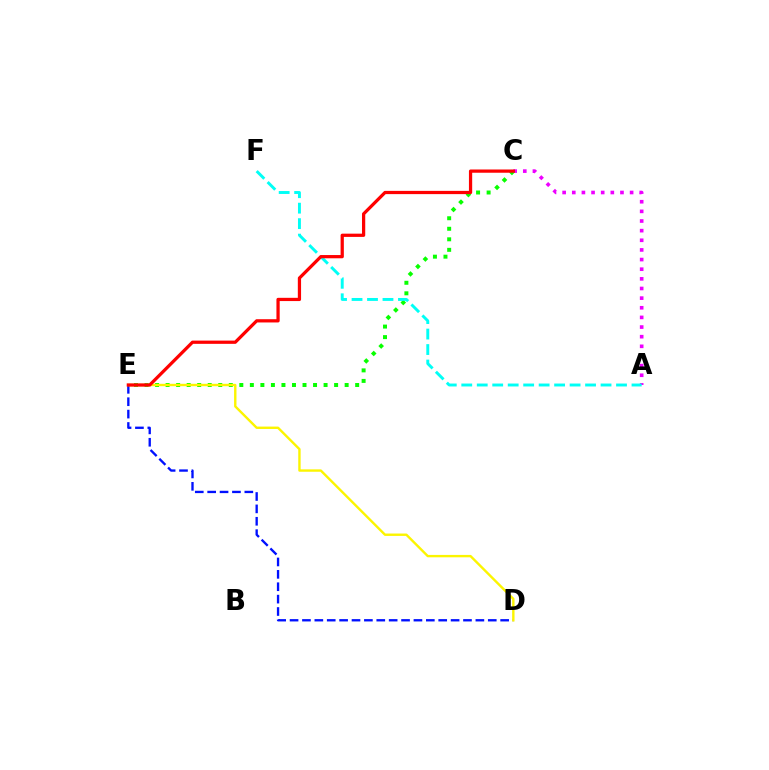{('A', 'C'): [{'color': '#ee00ff', 'line_style': 'dotted', 'thickness': 2.62}], ('C', 'E'): [{'color': '#08ff00', 'line_style': 'dotted', 'thickness': 2.86}, {'color': '#ff0000', 'line_style': 'solid', 'thickness': 2.34}], ('D', 'E'): [{'color': '#0010ff', 'line_style': 'dashed', 'thickness': 1.68}, {'color': '#fcf500', 'line_style': 'solid', 'thickness': 1.72}], ('A', 'F'): [{'color': '#00fff6', 'line_style': 'dashed', 'thickness': 2.1}]}